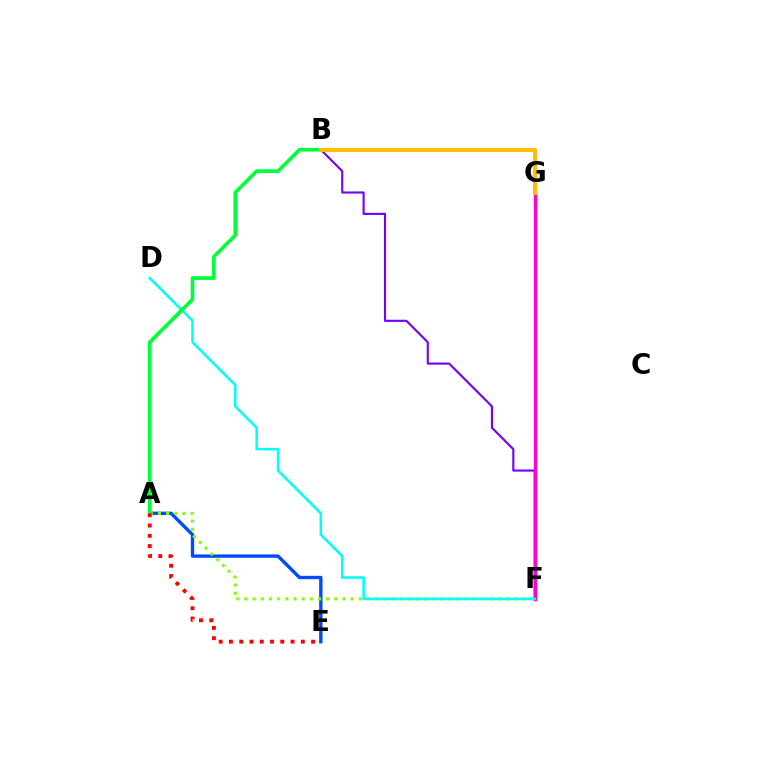{('A', 'E'): [{'color': '#004bff', 'line_style': 'solid', 'thickness': 2.43}, {'color': '#ff0000', 'line_style': 'dotted', 'thickness': 2.79}], ('B', 'F'): [{'color': '#7200ff', 'line_style': 'solid', 'thickness': 1.53}], ('A', 'F'): [{'color': '#84ff00', 'line_style': 'dotted', 'thickness': 2.22}], ('F', 'G'): [{'color': '#ff00cf', 'line_style': 'solid', 'thickness': 2.48}], ('D', 'F'): [{'color': '#00fff6', 'line_style': 'solid', 'thickness': 1.83}], ('A', 'B'): [{'color': '#00ff39', 'line_style': 'solid', 'thickness': 2.62}], ('B', 'G'): [{'color': '#ffbd00', 'line_style': 'solid', 'thickness': 2.85}]}